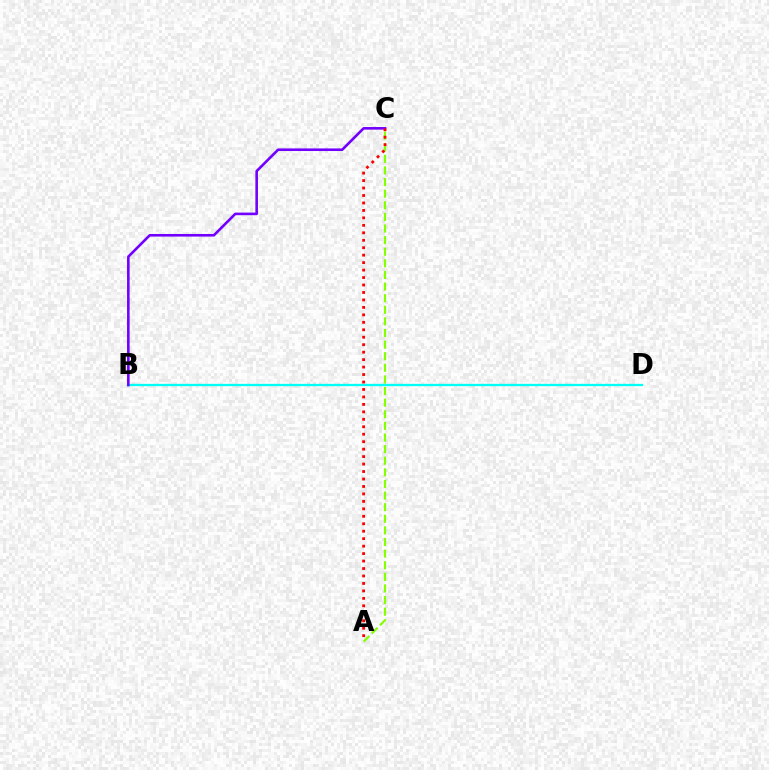{('B', 'D'): [{'color': '#00fff6', 'line_style': 'solid', 'thickness': 1.65}], ('B', 'C'): [{'color': '#7200ff', 'line_style': 'solid', 'thickness': 1.88}], ('A', 'C'): [{'color': '#84ff00', 'line_style': 'dashed', 'thickness': 1.58}, {'color': '#ff0000', 'line_style': 'dotted', 'thickness': 2.03}]}